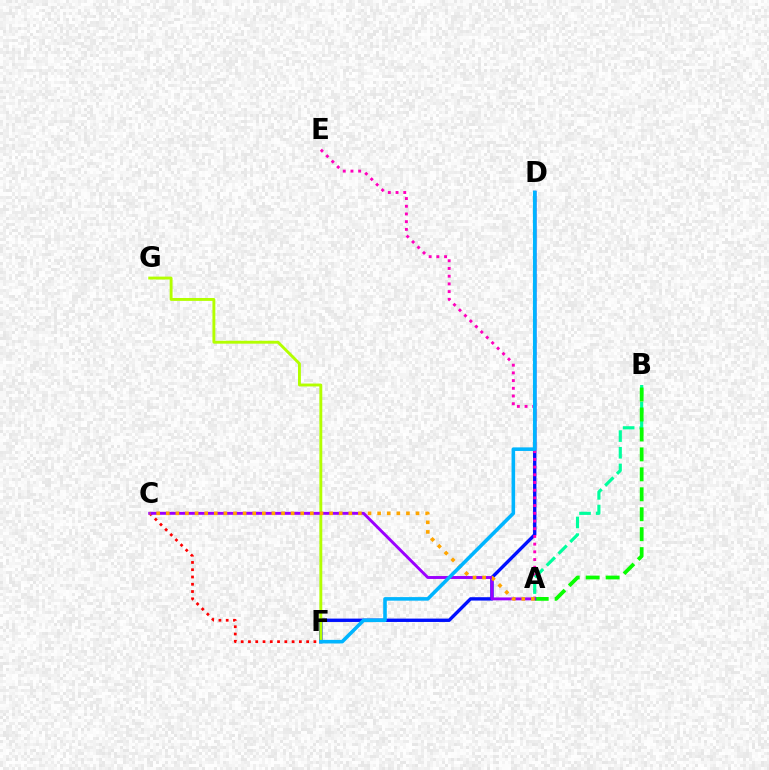{('D', 'F'): [{'color': '#0010ff', 'line_style': 'solid', 'thickness': 2.42}, {'color': '#00b5ff', 'line_style': 'solid', 'thickness': 2.58}], ('A', 'E'): [{'color': '#ff00bd', 'line_style': 'dotted', 'thickness': 2.09}], ('A', 'B'): [{'color': '#00ff9d', 'line_style': 'dashed', 'thickness': 2.26}, {'color': '#08ff00', 'line_style': 'dashed', 'thickness': 2.71}], ('F', 'G'): [{'color': '#b3ff00', 'line_style': 'solid', 'thickness': 2.08}], ('C', 'F'): [{'color': '#ff0000', 'line_style': 'dotted', 'thickness': 1.98}], ('A', 'C'): [{'color': '#9b00ff', 'line_style': 'solid', 'thickness': 2.1}, {'color': '#ffa500', 'line_style': 'dotted', 'thickness': 2.61}]}